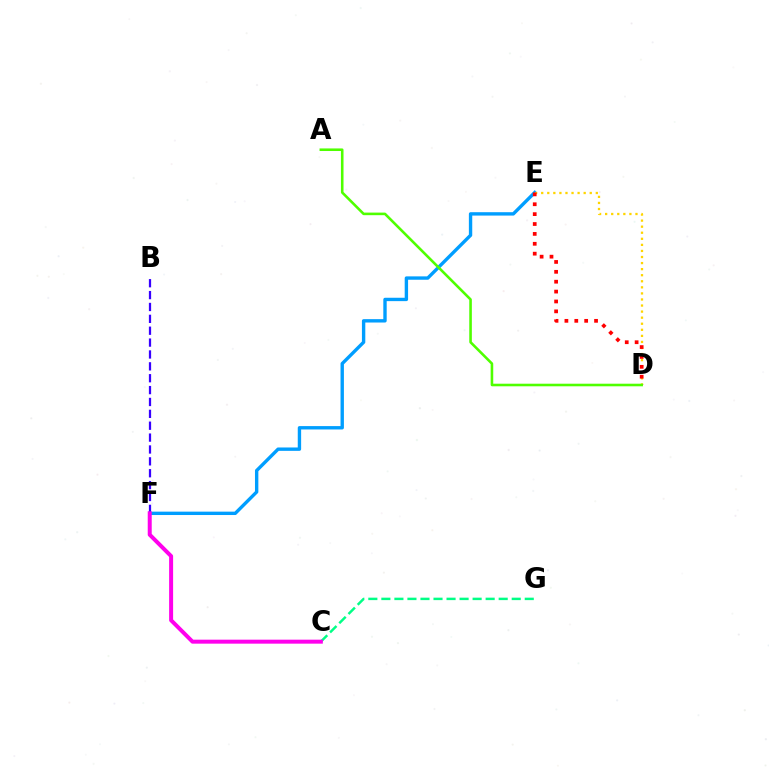{('E', 'F'): [{'color': '#009eff', 'line_style': 'solid', 'thickness': 2.43}], ('B', 'F'): [{'color': '#3700ff', 'line_style': 'dashed', 'thickness': 1.61}], ('C', 'G'): [{'color': '#00ff86', 'line_style': 'dashed', 'thickness': 1.77}], ('D', 'E'): [{'color': '#ffd500', 'line_style': 'dotted', 'thickness': 1.65}, {'color': '#ff0000', 'line_style': 'dotted', 'thickness': 2.69}], ('C', 'F'): [{'color': '#ff00ed', 'line_style': 'solid', 'thickness': 2.87}], ('A', 'D'): [{'color': '#4fff00', 'line_style': 'solid', 'thickness': 1.86}]}